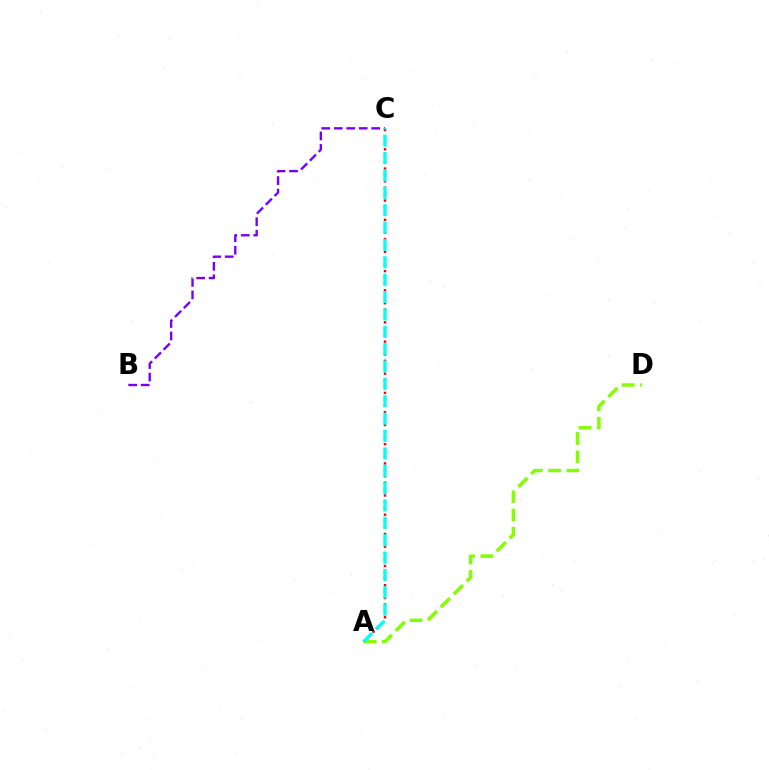{('B', 'C'): [{'color': '#7200ff', 'line_style': 'dashed', 'thickness': 1.7}], ('A', 'D'): [{'color': '#84ff00', 'line_style': 'dashed', 'thickness': 2.49}], ('A', 'C'): [{'color': '#ff0000', 'line_style': 'dotted', 'thickness': 1.74}, {'color': '#00fff6', 'line_style': 'dashed', 'thickness': 2.36}]}